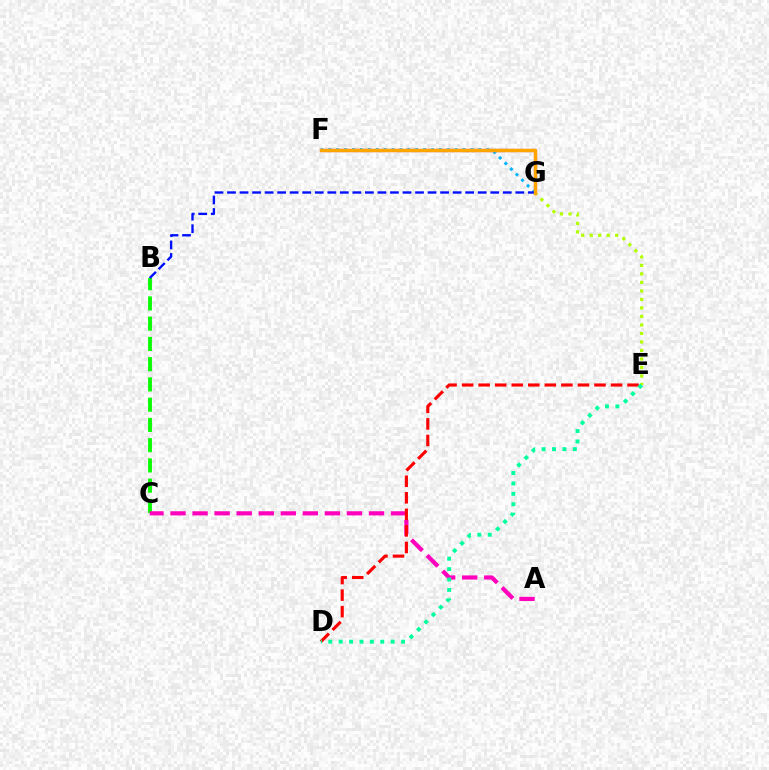{('F', 'G'): [{'color': '#00b5ff', 'line_style': 'dotted', 'thickness': 2.15}, {'color': '#9b00ff', 'line_style': 'solid', 'thickness': 2.28}, {'color': '#ffa500', 'line_style': 'solid', 'thickness': 2.5}], ('B', 'C'): [{'color': '#08ff00', 'line_style': 'dashed', 'thickness': 2.75}], ('A', 'C'): [{'color': '#ff00bd', 'line_style': 'dashed', 'thickness': 3.0}], ('E', 'G'): [{'color': '#b3ff00', 'line_style': 'dotted', 'thickness': 2.31}], ('B', 'G'): [{'color': '#0010ff', 'line_style': 'dashed', 'thickness': 1.7}], ('D', 'E'): [{'color': '#ff0000', 'line_style': 'dashed', 'thickness': 2.25}, {'color': '#00ff9d', 'line_style': 'dotted', 'thickness': 2.83}]}